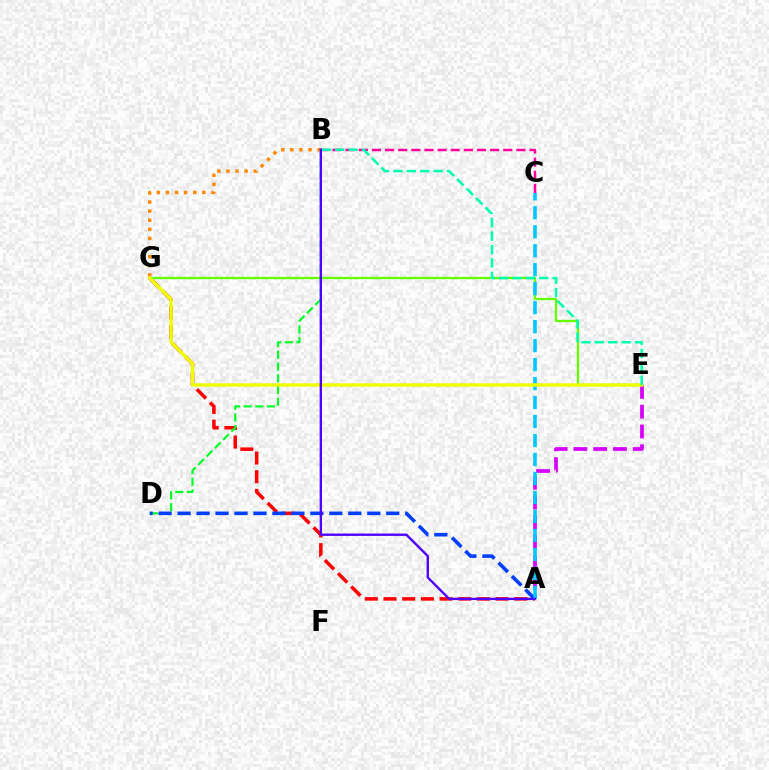{('A', 'E'): [{'color': '#d600ff', 'line_style': 'dashed', 'thickness': 2.69}], ('A', 'G'): [{'color': '#ff0000', 'line_style': 'dashed', 'thickness': 2.54}], ('B', 'D'): [{'color': '#00ff27', 'line_style': 'dashed', 'thickness': 1.59}], ('A', 'D'): [{'color': '#003fff', 'line_style': 'dashed', 'thickness': 2.58}], ('E', 'G'): [{'color': '#66ff00', 'line_style': 'solid', 'thickness': 1.66}, {'color': '#eeff00', 'line_style': 'solid', 'thickness': 2.45}], ('B', 'G'): [{'color': '#ff8800', 'line_style': 'dotted', 'thickness': 2.47}], ('A', 'C'): [{'color': '#00c7ff', 'line_style': 'dashed', 'thickness': 2.58}], ('B', 'C'): [{'color': '#ff00a0', 'line_style': 'dashed', 'thickness': 1.78}], ('B', 'E'): [{'color': '#00ffaf', 'line_style': 'dashed', 'thickness': 1.82}], ('A', 'B'): [{'color': '#4f00ff', 'line_style': 'solid', 'thickness': 1.7}]}